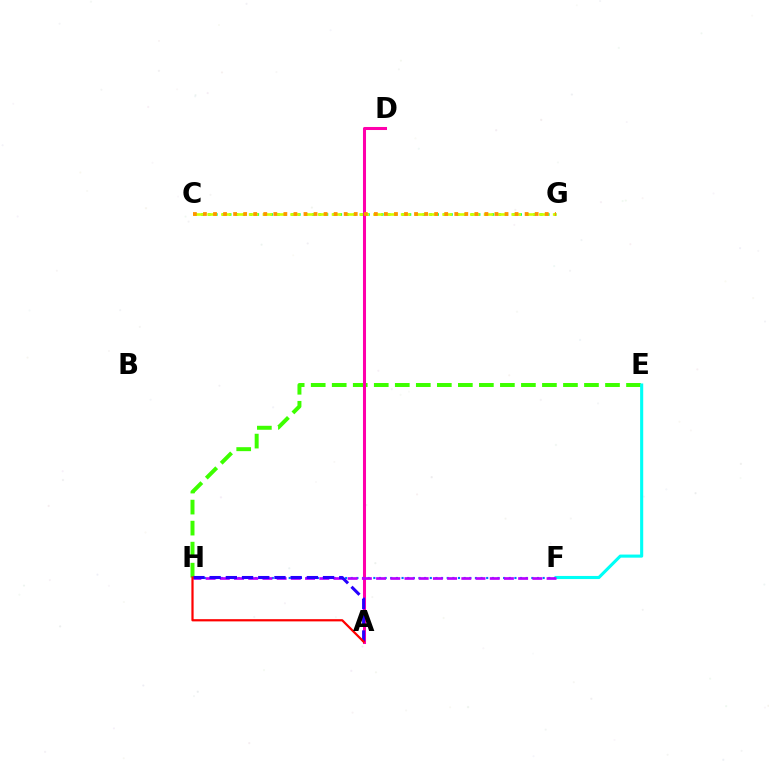{('C', 'G'): [{'color': '#00ff5c', 'line_style': 'dotted', 'thickness': 1.88}, {'color': '#d1ff00', 'line_style': 'dashed', 'thickness': 1.88}, {'color': '#ff9400', 'line_style': 'dotted', 'thickness': 2.73}], ('E', 'H'): [{'color': '#3dff00', 'line_style': 'dashed', 'thickness': 2.86}], ('A', 'D'): [{'color': '#ff00ac', 'line_style': 'solid', 'thickness': 2.19}], ('F', 'H'): [{'color': '#0074ff', 'line_style': 'dotted', 'thickness': 1.53}, {'color': '#b900ff', 'line_style': 'dashed', 'thickness': 1.93}], ('E', 'F'): [{'color': '#00fff6', 'line_style': 'solid', 'thickness': 2.23}], ('A', 'H'): [{'color': '#2500ff', 'line_style': 'dashed', 'thickness': 2.2}, {'color': '#ff0000', 'line_style': 'solid', 'thickness': 1.6}]}